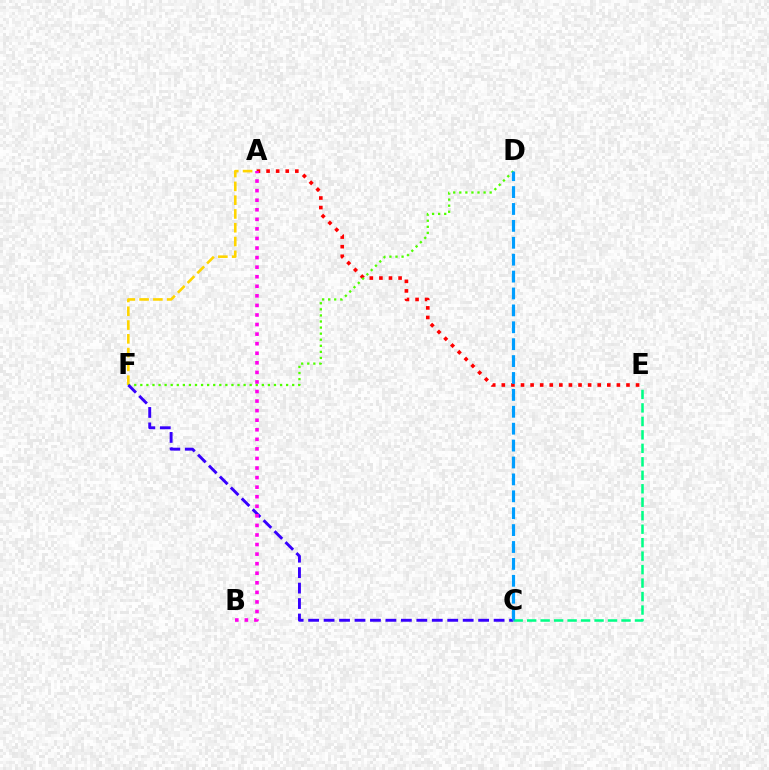{('A', 'E'): [{'color': '#ff0000', 'line_style': 'dotted', 'thickness': 2.61}], ('A', 'F'): [{'color': '#ffd500', 'line_style': 'dashed', 'thickness': 1.87}], ('D', 'F'): [{'color': '#4fff00', 'line_style': 'dotted', 'thickness': 1.65}], ('C', 'E'): [{'color': '#00ff86', 'line_style': 'dashed', 'thickness': 1.83}], ('C', 'F'): [{'color': '#3700ff', 'line_style': 'dashed', 'thickness': 2.1}], ('C', 'D'): [{'color': '#009eff', 'line_style': 'dashed', 'thickness': 2.3}], ('A', 'B'): [{'color': '#ff00ed', 'line_style': 'dotted', 'thickness': 2.6}]}